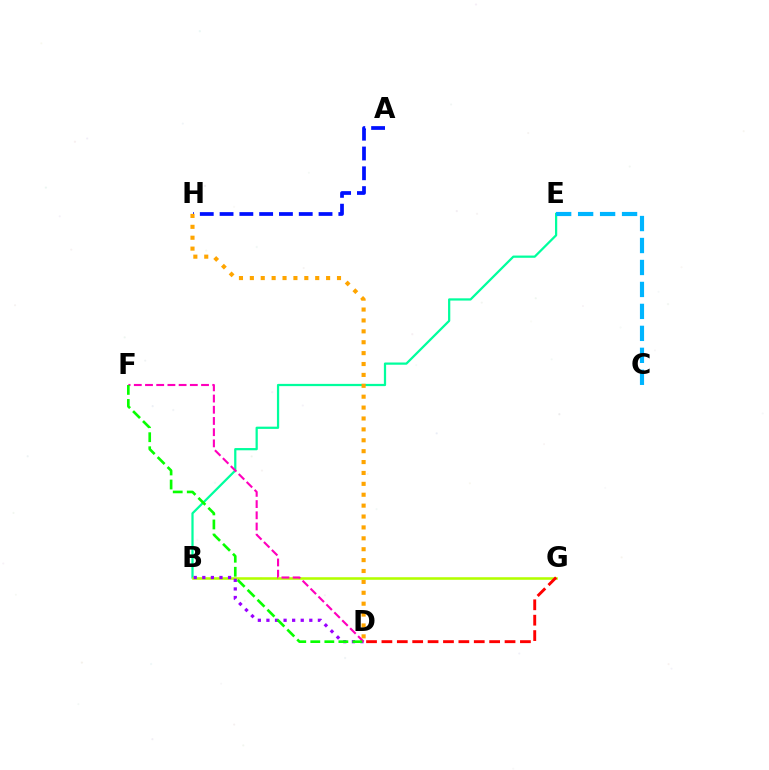{('B', 'E'): [{'color': '#00ff9d', 'line_style': 'solid', 'thickness': 1.61}], ('B', 'G'): [{'color': '#b3ff00', 'line_style': 'solid', 'thickness': 1.85}], ('C', 'E'): [{'color': '#00b5ff', 'line_style': 'dashed', 'thickness': 2.98}], ('D', 'G'): [{'color': '#ff0000', 'line_style': 'dashed', 'thickness': 2.09}], ('A', 'H'): [{'color': '#0010ff', 'line_style': 'dashed', 'thickness': 2.69}], ('B', 'D'): [{'color': '#9b00ff', 'line_style': 'dotted', 'thickness': 2.33}], ('D', 'H'): [{'color': '#ffa500', 'line_style': 'dotted', 'thickness': 2.96}], ('D', 'F'): [{'color': '#ff00bd', 'line_style': 'dashed', 'thickness': 1.52}, {'color': '#08ff00', 'line_style': 'dashed', 'thickness': 1.91}]}